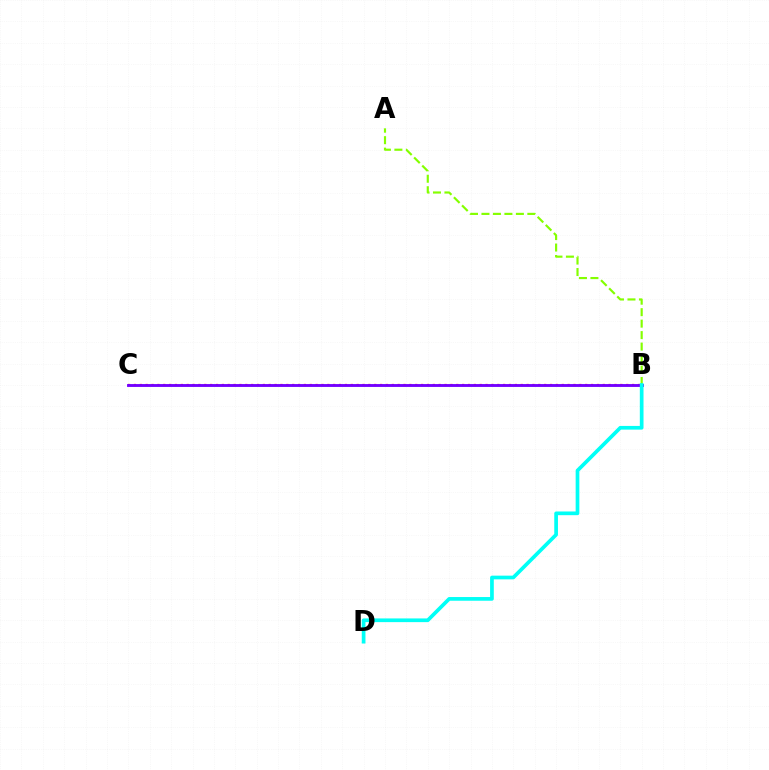{('A', 'B'): [{'color': '#84ff00', 'line_style': 'dashed', 'thickness': 1.56}], ('B', 'C'): [{'color': '#ff0000', 'line_style': 'dotted', 'thickness': 1.59}, {'color': '#7200ff', 'line_style': 'solid', 'thickness': 2.07}], ('B', 'D'): [{'color': '#00fff6', 'line_style': 'solid', 'thickness': 2.66}]}